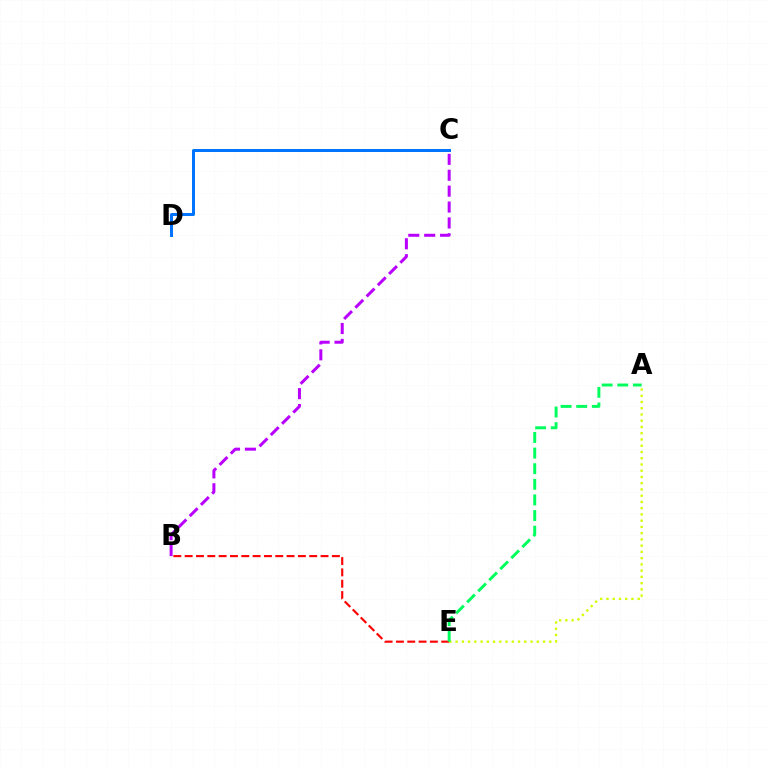{('B', 'E'): [{'color': '#ff0000', 'line_style': 'dashed', 'thickness': 1.54}], ('A', 'E'): [{'color': '#d1ff00', 'line_style': 'dotted', 'thickness': 1.7}, {'color': '#00ff5c', 'line_style': 'dashed', 'thickness': 2.12}], ('C', 'D'): [{'color': '#0074ff', 'line_style': 'solid', 'thickness': 2.16}], ('B', 'C'): [{'color': '#b900ff', 'line_style': 'dashed', 'thickness': 2.16}]}